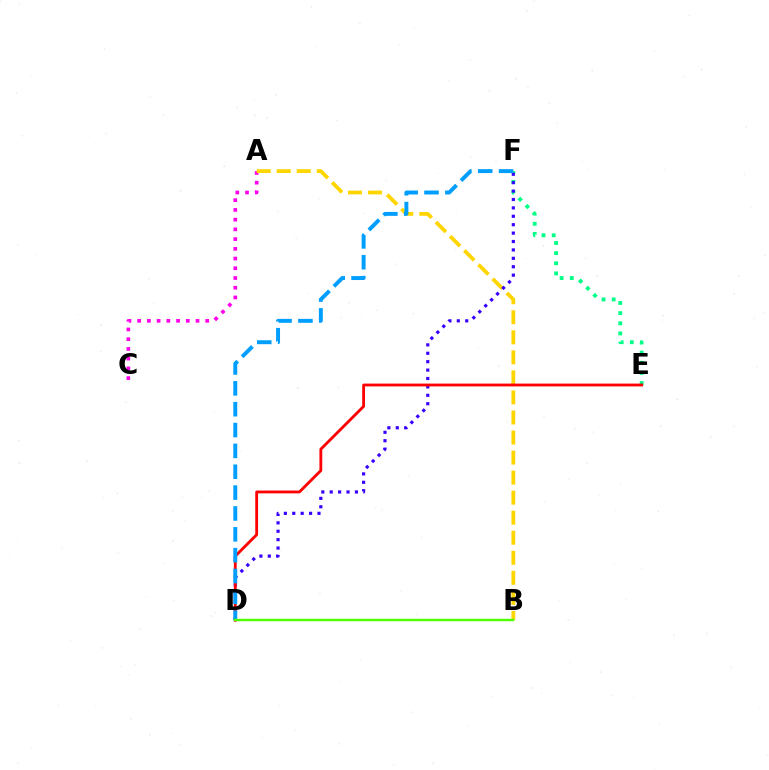{('A', 'C'): [{'color': '#ff00ed', 'line_style': 'dotted', 'thickness': 2.64}], ('A', 'B'): [{'color': '#ffd500', 'line_style': 'dashed', 'thickness': 2.72}], ('E', 'F'): [{'color': '#00ff86', 'line_style': 'dotted', 'thickness': 2.76}], ('D', 'F'): [{'color': '#3700ff', 'line_style': 'dotted', 'thickness': 2.28}, {'color': '#009eff', 'line_style': 'dashed', 'thickness': 2.83}], ('D', 'E'): [{'color': '#ff0000', 'line_style': 'solid', 'thickness': 2.03}], ('B', 'D'): [{'color': '#4fff00', 'line_style': 'solid', 'thickness': 1.76}]}